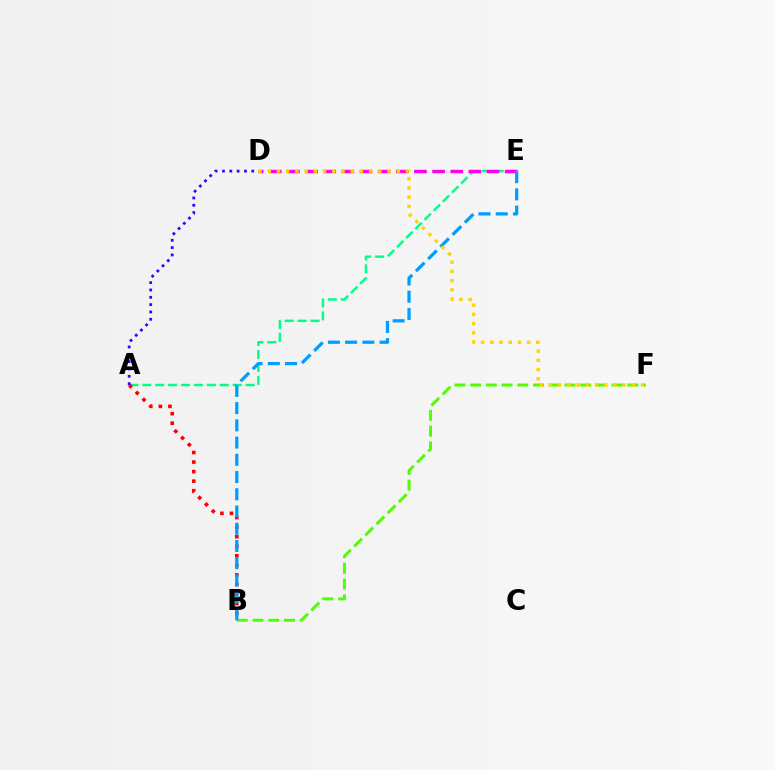{('B', 'F'): [{'color': '#4fff00', 'line_style': 'dashed', 'thickness': 2.14}], ('A', 'E'): [{'color': '#00ff86', 'line_style': 'dashed', 'thickness': 1.75}], ('A', 'B'): [{'color': '#ff0000', 'line_style': 'dotted', 'thickness': 2.6}], ('D', 'E'): [{'color': '#ff00ed', 'line_style': 'dashed', 'thickness': 2.46}], ('B', 'E'): [{'color': '#009eff', 'line_style': 'dashed', 'thickness': 2.34}], ('D', 'F'): [{'color': '#ffd500', 'line_style': 'dotted', 'thickness': 2.5}], ('A', 'D'): [{'color': '#3700ff', 'line_style': 'dotted', 'thickness': 1.99}]}